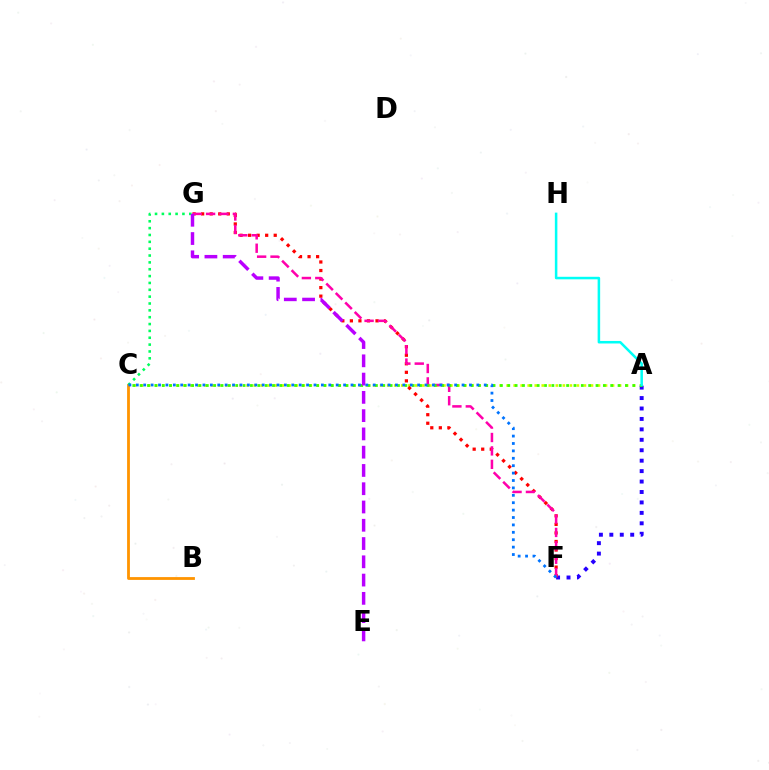{('A', 'C'): [{'color': '#d1ff00', 'line_style': 'dotted', 'thickness': 1.91}, {'color': '#3dff00', 'line_style': 'dotted', 'thickness': 2.0}], ('A', 'F'): [{'color': '#2500ff', 'line_style': 'dotted', 'thickness': 2.84}], ('B', 'C'): [{'color': '#ff9400', 'line_style': 'solid', 'thickness': 2.02}], ('F', 'G'): [{'color': '#ff0000', 'line_style': 'dotted', 'thickness': 2.32}, {'color': '#ff00ac', 'line_style': 'dashed', 'thickness': 1.82}], ('C', 'G'): [{'color': '#00ff5c', 'line_style': 'dotted', 'thickness': 1.86}], ('A', 'H'): [{'color': '#00fff6', 'line_style': 'solid', 'thickness': 1.82}], ('E', 'G'): [{'color': '#b900ff', 'line_style': 'dashed', 'thickness': 2.48}], ('C', 'F'): [{'color': '#0074ff', 'line_style': 'dotted', 'thickness': 2.01}]}